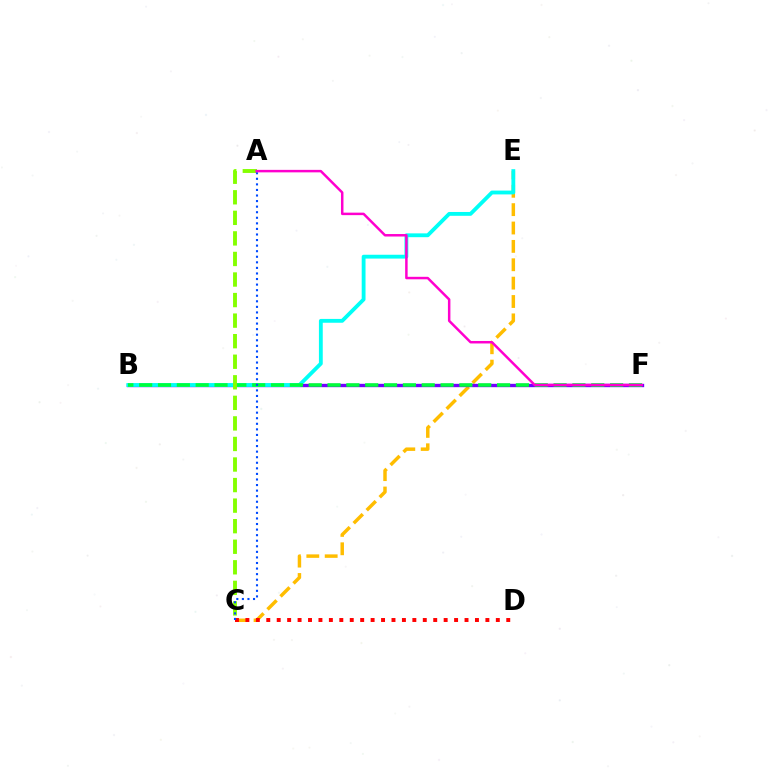{('C', 'E'): [{'color': '#ffbd00', 'line_style': 'dashed', 'thickness': 2.5}], ('B', 'F'): [{'color': '#7200ff', 'line_style': 'solid', 'thickness': 2.42}, {'color': '#00ff39', 'line_style': 'dashed', 'thickness': 2.56}], ('B', 'E'): [{'color': '#00fff6', 'line_style': 'solid', 'thickness': 2.76}], ('C', 'D'): [{'color': '#ff0000', 'line_style': 'dotted', 'thickness': 2.83}], ('A', 'C'): [{'color': '#84ff00', 'line_style': 'dashed', 'thickness': 2.79}, {'color': '#004bff', 'line_style': 'dotted', 'thickness': 1.51}], ('A', 'F'): [{'color': '#ff00cf', 'line_style': 'solid', 'thickness': 1.79}]}